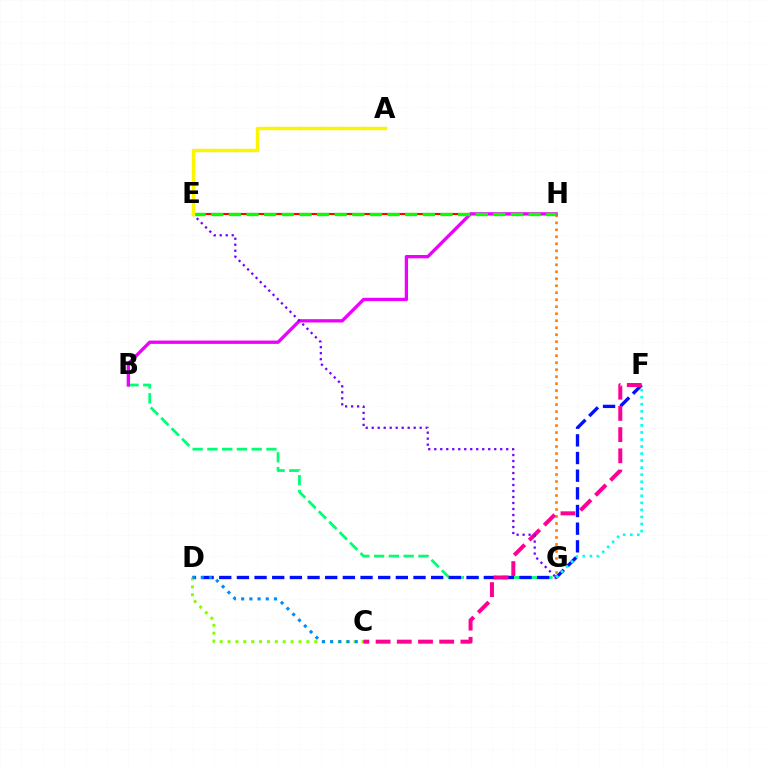{('E', 'H'): [{'color': '#ff0000', 'line_style': 'solid', 'thickness': 1.53}, {'color': '#08ff00', 'line_style': 'dashed', 'thickness': 2.4}], ('B', 'G'): [{'color': '#00ff74', 'line_style': 'dashed', 'thickness': 2.0}], ('D', 'F'): [{'color': '#0010ff', 'line_style': 'dashed', 'thickness': 2.4}], ('F', 'G'): [{'color': '#00fff6', 'line_style': 'dotted', 'thickness': 1.91}], ('G', 'H'): [{'color': '#ff7c00', 'line_style': 'dotted', 'thickness': 1.9}], ('C', 'D'): [{'color': '#84ff00', 'line_style': 'dotted', 'thickness': 2.14}, {'color': '#008cff', 'line_style': 'dotted', 'thickness': 2.23}], ('C', 'F'): [{'color': '#ff0094', 'line_style': 'dashed', 'thickness': 2.88}], ('B', 'H'): [{'color': '#ee00ff', 'line_style': 'solid', 'thickness': 2.38}], ('E', 'G'): [{'color': '#7200ff', 'line_style': 'dotted', 'thickness': 1.63}], ('A', 'E'): [{'color': '#fcf500', 'line_style': 'solid', 'thickness': 2.46}]}